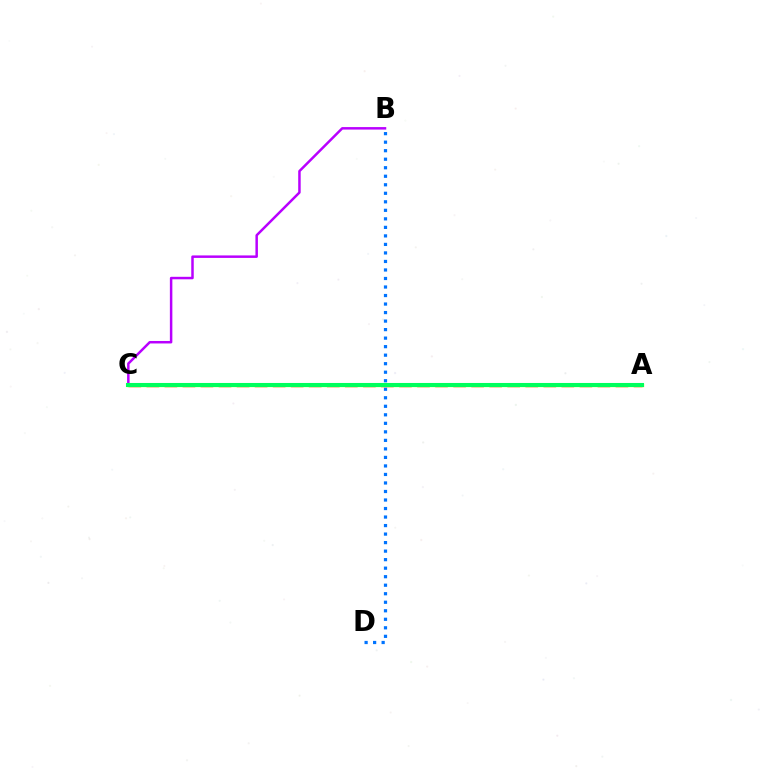{('B', 'D'): [{'color': '#0074ff', 'line_style': 'dotted', 'thickness': 2.31}], ('A', 'C'): [{'color': '#ff0000', 'line_style': 'dashed', 'thickness': 2.45}, {'color': '#d1ff00', 'line_style': 'solid', 'thickness': 2.37}, {'color': '#00ff5c', 'line_style': 'solid', 'thickness': 2.93}], ('B', 'C'): [{'color': '#b900ff', 'line_style': 'solid', 'thickness': 1.79}]}